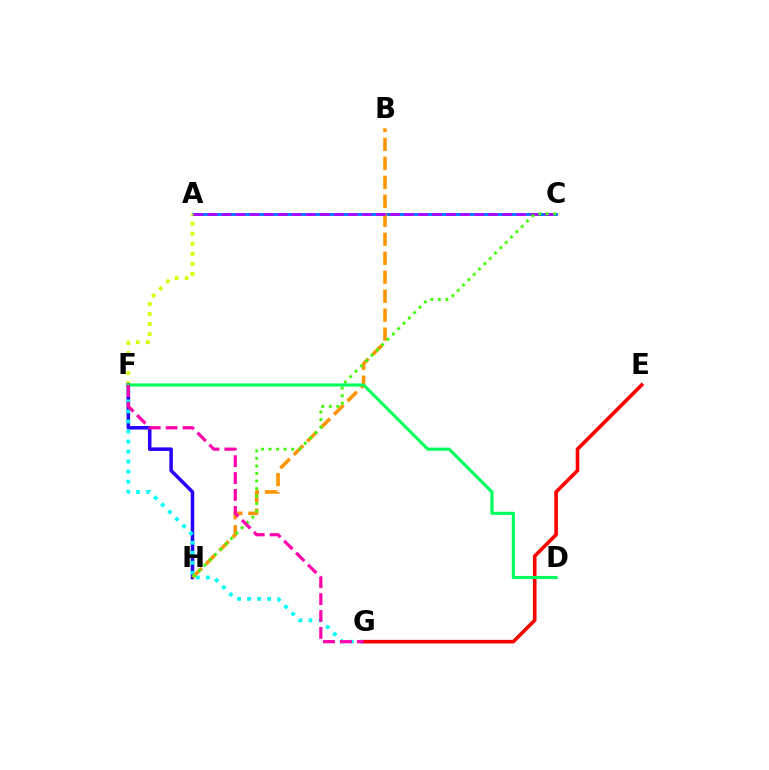{('A', 'C'): [{'color': '#0074ff', 'line_style': 'solid', 'thickness': 2.04}, {'color': '#b900ff', 'line_style': 'dashed', 'thickness': 1.91}], ('A', 'F'): [{'color': '#d1ff00', 'line_style': 'dotted', 'thickness': 2.73}], ('F', 'H'): [{'color': '#2500ff', 'line_style': 'solid', 'thickness': 2.53}], ('F', 'G'): [{'color': '#00fff6', 'line_style': 'dotted', 'thickness': 2.72}, {'color': '#ff00ac', 'line_style': 'dashed', 'thickness': 2.3}], ('B', 'H'): [{'color': '#ff9400', 'line_style': 'dashed', 'thickness': 2.58}], ('E', 'G'): [{'color': '#ff0000', 'line_style': 'solid', 'thickness': 2.6}], ('C', 'H'): [{'color': '#3dff00', 'line_style': 'dotted', 'thickness': 2.05}], ('D', 'F'): [{'color': '#00ff5c', 'line_style': 'solid', 'thickness': 2.26}]}